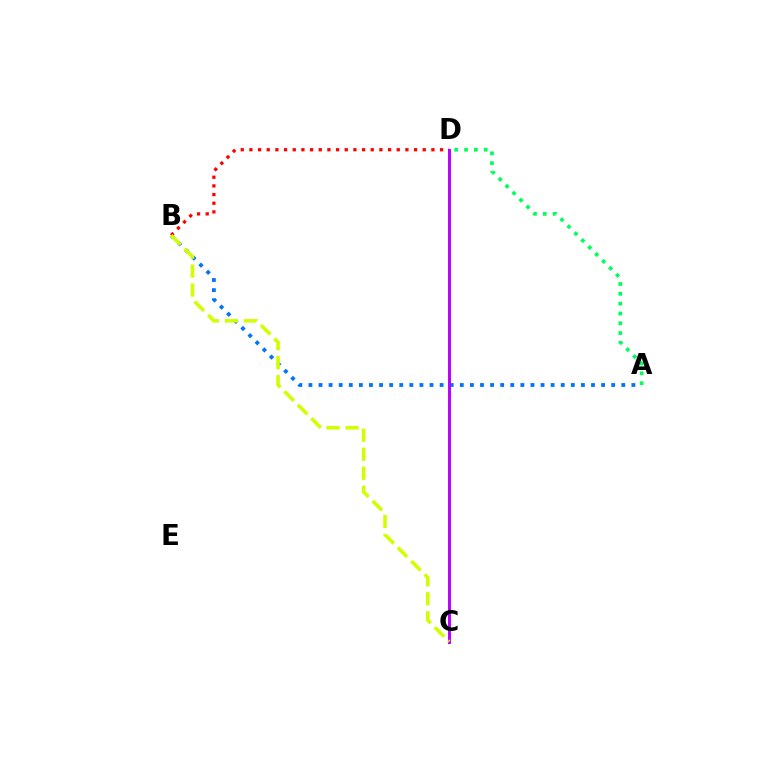{('A', 'B'): [{'color': '#0074ff', 'line_style': 'dotted', 'thickness': 2.74}], ('B', 'D'): [{'color': '#ff0000', 'line_style': 'dotted', 'thickness': 2.35}], ('A', 'D'): [{'color': '#00ff5c', 'line_style': 'dotted', 'thickness': 2.67}], ('C', 'D'): [{'color': '#b900ff', 'line_style': 'solid', 'thickness': 2.12}], ('B', 'C'): [{'color': '#d1ff00', 'line_style': 'dashed', 'thickness': 2.58}]}